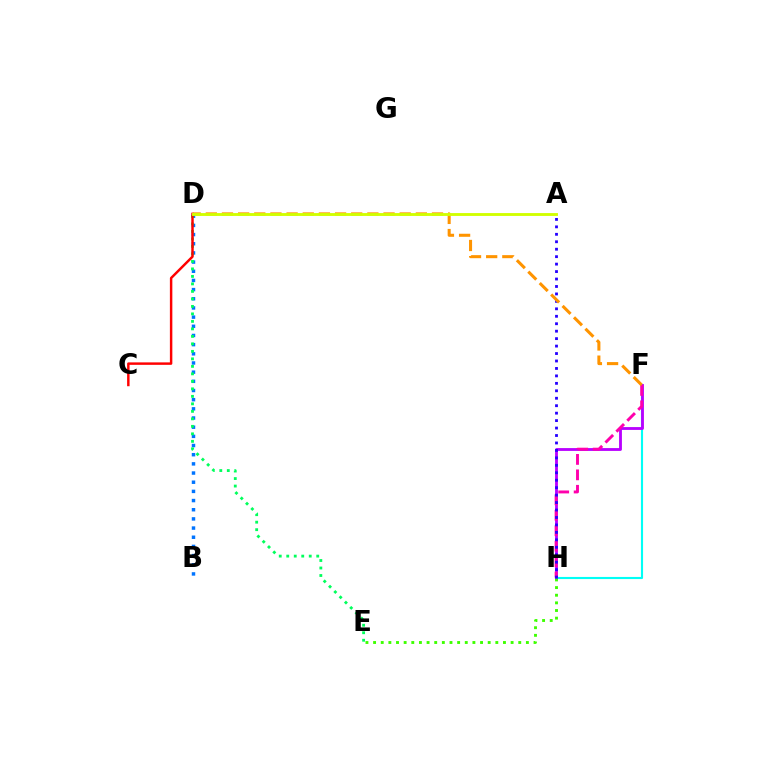{('F', 'H'): [{'color': '#00fff6', 'line_style': 'solid', 'thickness': 1.53}, {'color': '#b900ff', 'line_style': 'solid', 'thickness': 2.04}, {'color': '#ff00ac', 'line_style': 'dashed', 'thickness': 2.1}], ('B', 'D'): [{'color': '#0074ff', 'line_style': 'dotted', 'thickness': 2.49}], ('D', 'E'): [{'color': '#00ff5c', 'line_style': 'dotted', 'thickness': 2.04}], ('E', 'H'): [{'color': '#3dff00', 'line_style': 'dotted', 'thickness': 2.08}], ('A', 'H'): [{'color': '#2500ff', 'line_style': 'dotted', 'thickness': 2.02}], ('C', 'D'): [{'color': '#ff0000', 'line_style': 'solid', 'thickness': 1.77}], ('D', 'F'): [{'color': '#ff9400', 'line_style': 'dashed', 'thickness': 2.19}], ('A', 'D'): [{'color': '#d1ff00', 'line_style': 'solid', 'thickness': 2.06}]}